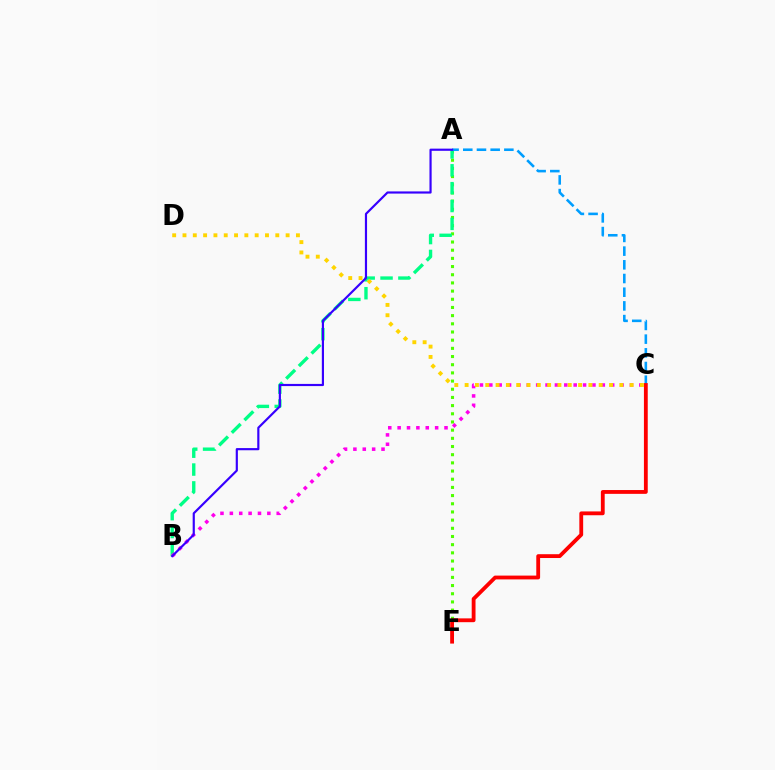{('A', 'E'): [{'color': '#4fff00', 'line_style': 'dotted', 'thickness': 2.22}], ('A', 'B'): [{'color': '#00ff86', 'line_style': 'dashed', 'thickness': 2.43}, {'color': '#3700ff', 'line_style': 'solid', 'thickness': 1.56}], ('A', 'C'): [{'color': '#009eff', 'line_style': 'dashed', 'thickness': 1.86}], ('B', 'C'): [{'color': '#ff00ed', 'line_style': 'dotted', 'thickness': 2.55}], ('C', 'E'): [{'color': '#ff0000', 'line_style': 'solid', 'thickness': 2.75}], ('C', 'D'): [{'color': '#ffd500', 'line_style': 'dotted', 'thickness': 2.8}]}